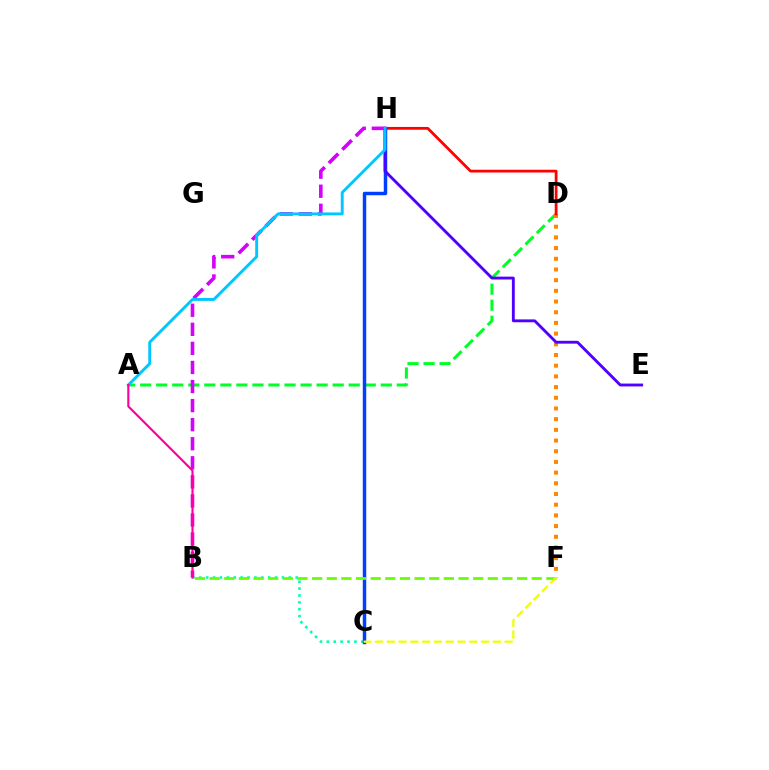{('A', 'D'): [{'color': '#00ff27', 'line_style': 'dashed', 'thickness': 2.18}], ('D', 'F'): [{'color': '#ff8800', 'line_style': 'dotted', 'thickness': 2.9}], ('B', 'C'): [{'color': '#00ffaf', 'line_style': 'dotted', 'thickness': 1.87}], ('D', 'H'): [{'color': '#ff0000', 'line_style': 'solid', 'thickness': 1.99}], ('C', 'H'): [{'color': '#003fff', 'line_style': 'solid', 'thickness': 2.5}], ('B', 'H'): [{'color': '#d600ff', 'line_style': 'dashed', 'thickness': 2.59}], ('E', 'H'): [{'color': '#4f00ff', 'line_style': 'solid', 'thickness': 2.06}], ('A', 'H'): [{'color': '#00c7ff', 'line_style': 'solid', 'thickness': 2.09}], ('A', 'B'): [{'color': '#ff00a0', 'line_style': 'solid', 'thickness': 1.55}], ('B', 'F'): [{'color': '#66ff00', 'line_style': 'dashed', 'thickness': 1.99}], ('C', 'F'): [{'color': '#eeff00', 'line_style': 'dashed', 'thickness': 1.6}]}